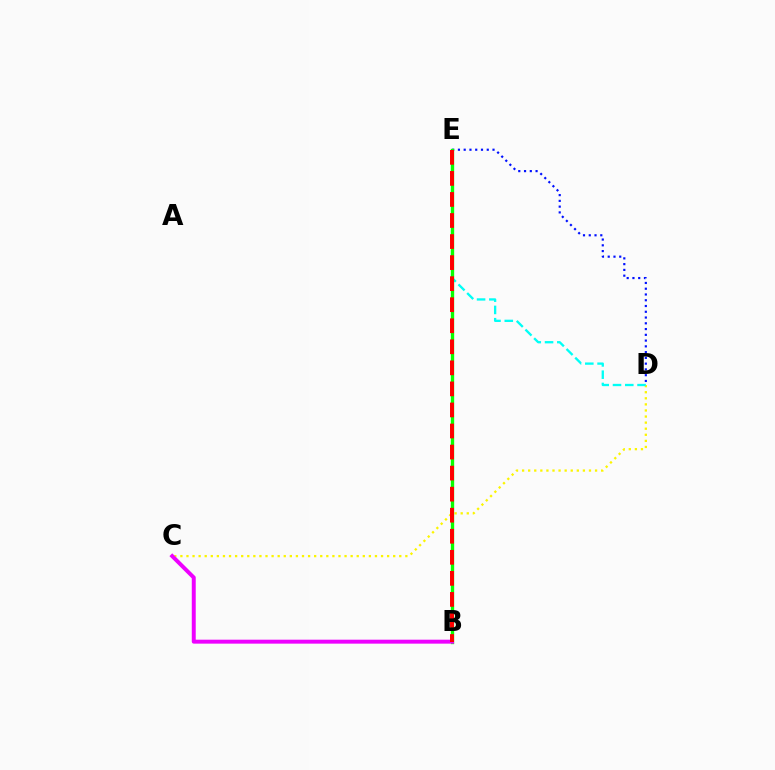{('D', 'E'): [{'color': '#0010ff', 'line_style': 'dotted', 'thickness': 1.57}, {'color': '#00fff6', 'line_style': 'dashed', 'thickness': 1.67}], ('C', 'D'): [{'color': '#fcf500', 'line_style': 'dotted', 'thickness': 1.65}], ('B', 'E'): [{'color': '#08ff00', 'line_style': 'solid', 'thickness': 2.41}, {'color': '#ff0000', 'line_style': 'dashed', 'thickness': 2.86}], ('B', 'C'): [{'color': '#ee00ff', 'line_style': 'solid', 'thickness': 2.85}]}